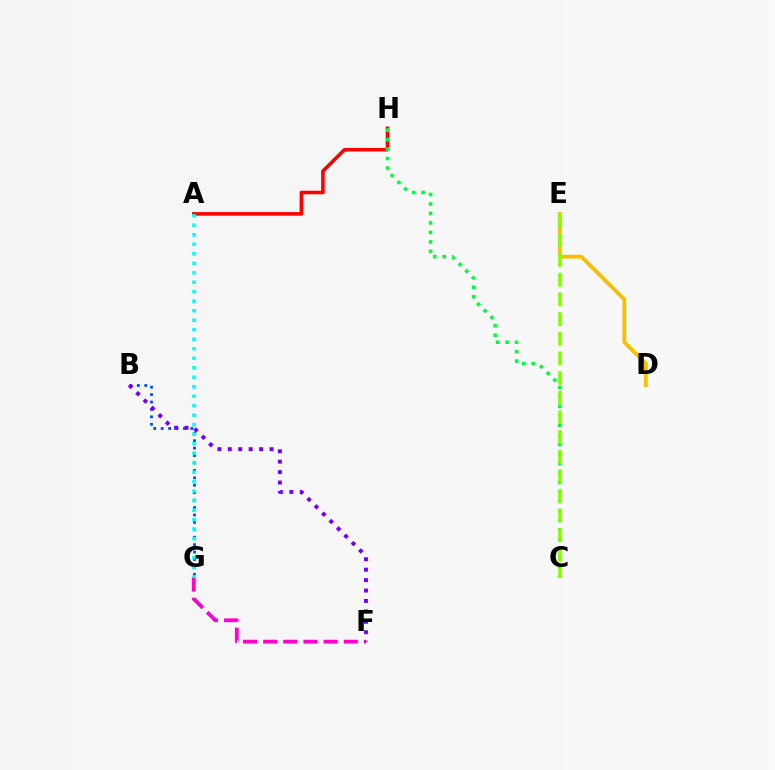{('B', 'G'): [{'color': '#004bff', 'line_style': 'dotted', 'thickness': 2.02}], ('F', 'G'): [{'color': '#ff00cf', 'line_style': 'dashed', 'thickness': 2.74}], ('A', 'H'): [{'color': '#ff0000', 'line_style': 'solid', 'thickness': 2.57}], ('D', 'E'): [{'color': '#ffbd00', 'line_style': 'solid', 'thickness': 2.75}], ('C', 'H'): [{'color': '#00ff39', 'line_style': 'dotted', 'thickness': 2.58}], ('A', 'G'): [{'color': '#00fff6', 'line_style': 'dotted', 'thickness': 2.58}], ('B', 'F'): [{'color': '#7200ff', 'line_style': 'dotted', 'thickness': 2.83}], ('C', 'E'): [{'color': '#84ff00', 'line_style': 'dashed', 'thickness': 2.67}]}